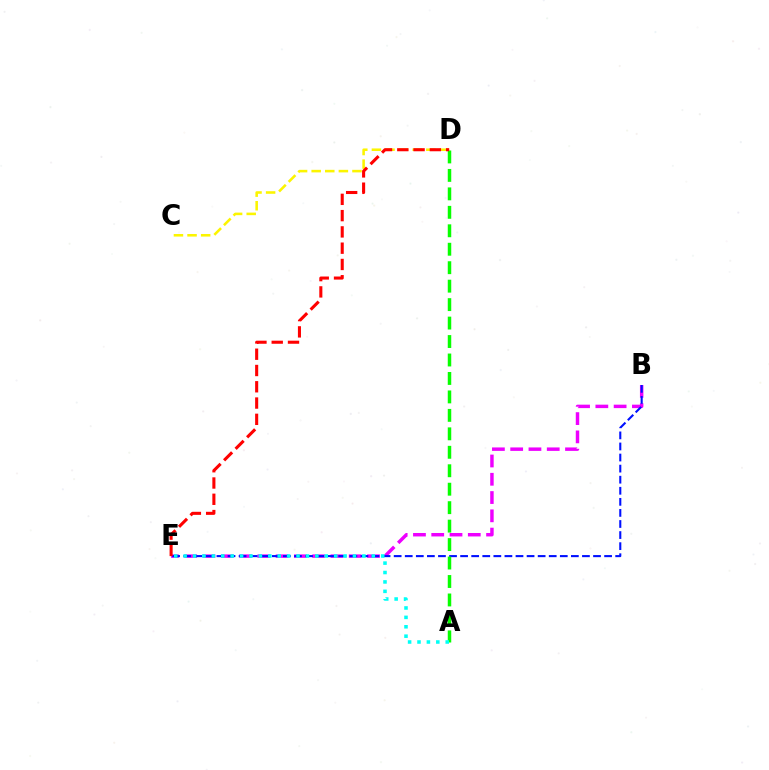{('C', 'D'): [{'color': '#fcf500', 'line_style': 'dashed', 'thickness': 1.85}], ('B', 'E'): [{'color': '#ee00ff', 'line_style': 'dashed', 'thickness': 2.48}, {'color': '#0010ff', 'line_style': 'dashed', 'thickness': 1.5}], ('A', 'D'): [{'color': '#08ff00', 'line_style': 'dashed', 'thickness': 2.51}], ('A', 'E'): [{'color': '#00fff6', 'line_style': 'dotted', 'thickness': 2.56}], ('D', 'E'): [{'color': '#ff0000', 'line_style': 'dashed', 'thickness': 2.21}]}